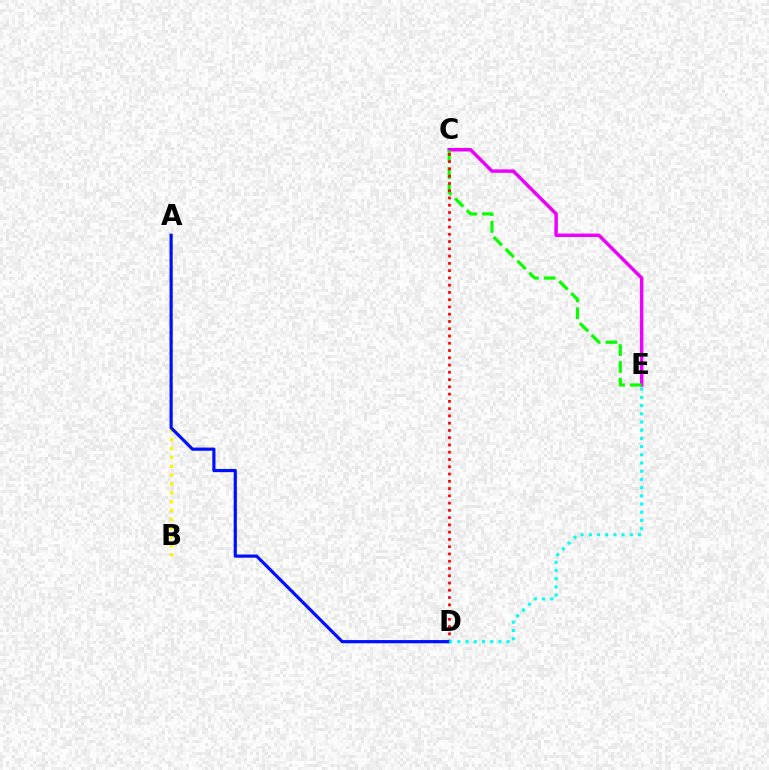{('C', 'E'): [{'color': '#ee00ff', 'line_style': 'solid', 'thickness': 2.49}, {'color': '#08ff00', 'line_style': 'dashed', 'thickness': 2.28}], ('A', 'B'): [{'color': '#fcf500', 'line_style': 'dotted', 'thickness': 2.41}], ('C', 'D'): [{'color': '#ff0000', 'line_style': 'dotted', 'thickness': 1.97}], ('A', 'D'): [{'color': '#0010ff', 'line_style': 'solid', 'thickness': 2.3}], ('D', 'E'): [{'color': '#00fff6', 'line_style': 'dotted', 'thickness': 2.23}]}